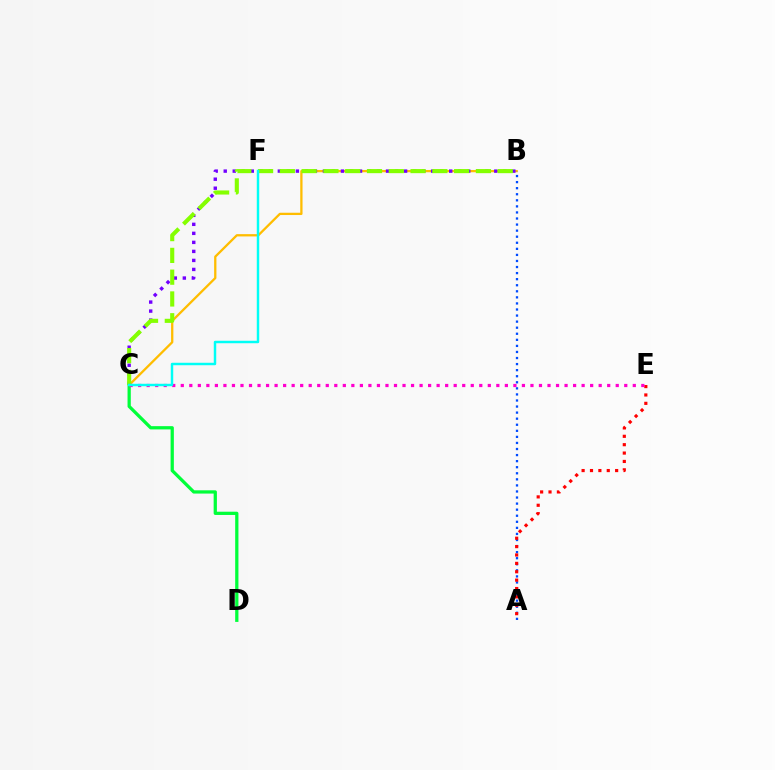{('B', 'C'): [{'color': '#ffbd00', 'line_style': 'solid', 'thickness': 1.64}, {'color': '#7200ff', 'line_style': 'dotted', 'thickness': 2.45}, {'color': '#84ff00', 'line_style': 'dashed', 'thickness': 2.96}], ('A', 'B'): [{'color': '#004bff', 'line_style': 'dotted', 'thickness': 1.65}], ('C', 'D'): [{'color': '#00ff39', 'line_style': 'solid', 'thickness': 2.34}], ('A', 'E'): [{'color': '#ff0000', 'line_style': 'dotted', 'thickness': 2.28}], ('C', 'E'): [{'color': '#ff00cf', 'line_style': 'dotted', 'thickness': 2.32}], ('C', 'F'): [{'color': '#00fff6', 'line_style': 'solid', 'thickness': 1.77}]}